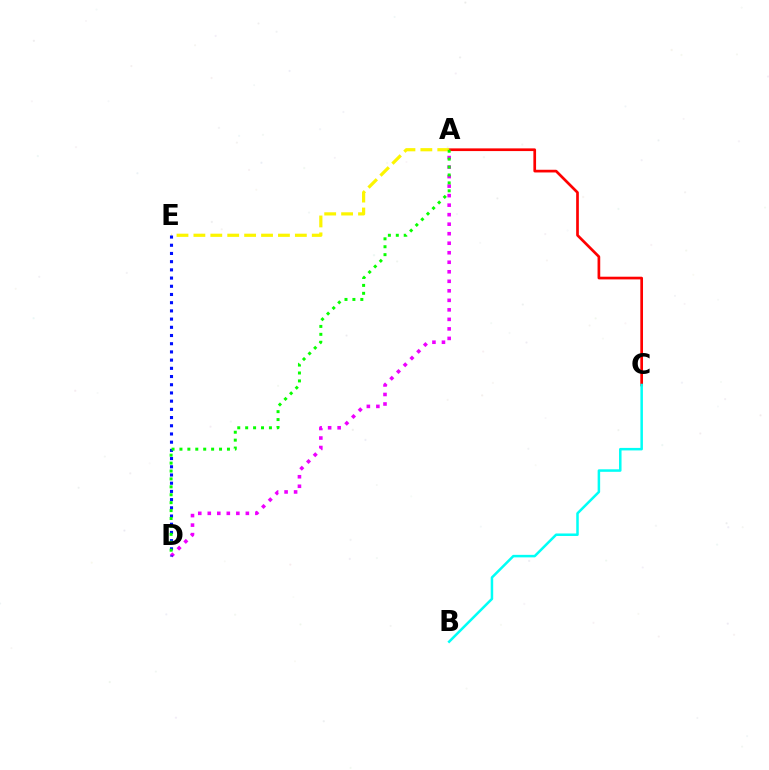{('A', 'C'): [{'color': '#ff0000', 'line_style': 'solid', 'thickness': 1.94}], ('B', 'C'): [{'color': '#00fff6', 'line_style': 'solid', 'thickness': 1.81}], ('A', 'D'): [{'color': '#ee00ff', 'line_style': 'dotted', 'thickness': 2.59}, {'color': '#08ff00', 'line_style': 'dotted', 'thickness': 2.15}], ('A', 'E'): [{'color': '#fcf500', 'line_style': 'dashed', 'thickness': 2.3}], ('D', 'E'): [{'color': '#0010ff', 'line_style': 'dotted', 'thickness': 2.23}]}